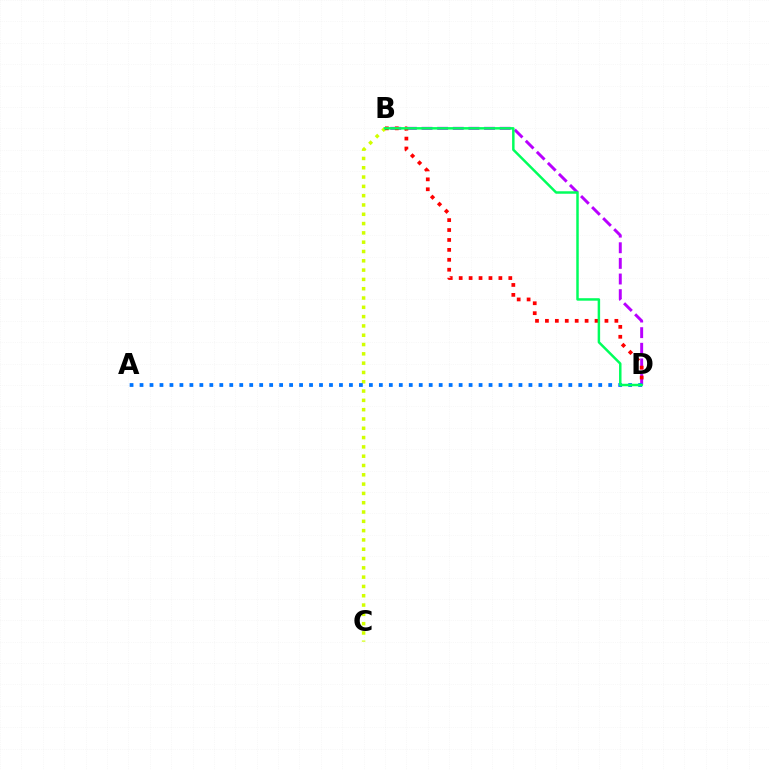{('B', 'C'): [{'color': '#d1ff00', 'line_style': 'dotted', 'thickness': 2.53}], ('B', 'D'): [{'color': '#b900ff', 'line_style': 'dashed', 'thickness': 2.12}, {'color': '#ff0000', 'line_style': 'dotted', 'thickness': 2.7}, {'color': '#00ff5c', 'line_style': 'solid', 'thickness': 1.78}], ('A', 'D'): [{'color': '#0074ff', 'line_style': 'dotted', 'thickness': 2.71}]}